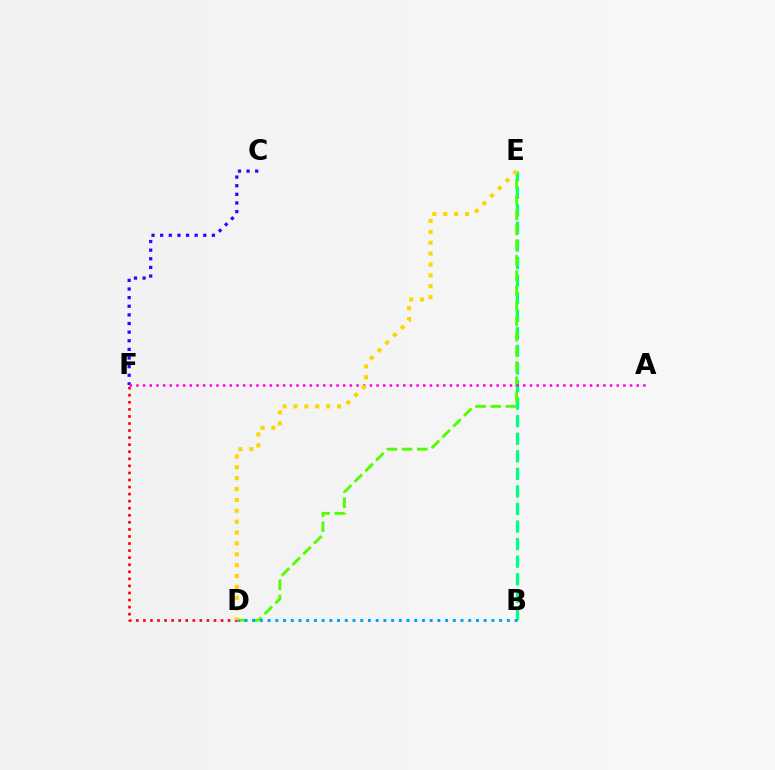{('B', 'E'): [{'color': '#00ff86', 'line_style': 'dashed', 'thickness': 2.39}], ('D', 'E'): [{'color': '#4fff00', 'line_style': 'dashed', 'thickness': 2.06}, {'color': '#ffd500', 'line_style': 'dotted', 'thickness': 2.95}], ('C', 'F'): [{'color': '#3700ff', 'line_style': 'dotted', 'thickness': 2.34}], ('A', 'F'): [{'color': '#ff00ed', 'line_style': 'dotted', 'thickness': 1.81}], ('D', 'F'): [{'color': '#ff0000', 'line_style': 'dotted', 'thickness': 1.92}], ('B', 'D'): [{'color': '#009eff', 'line_style': 'dotted', 'thickness': 2.1}]}